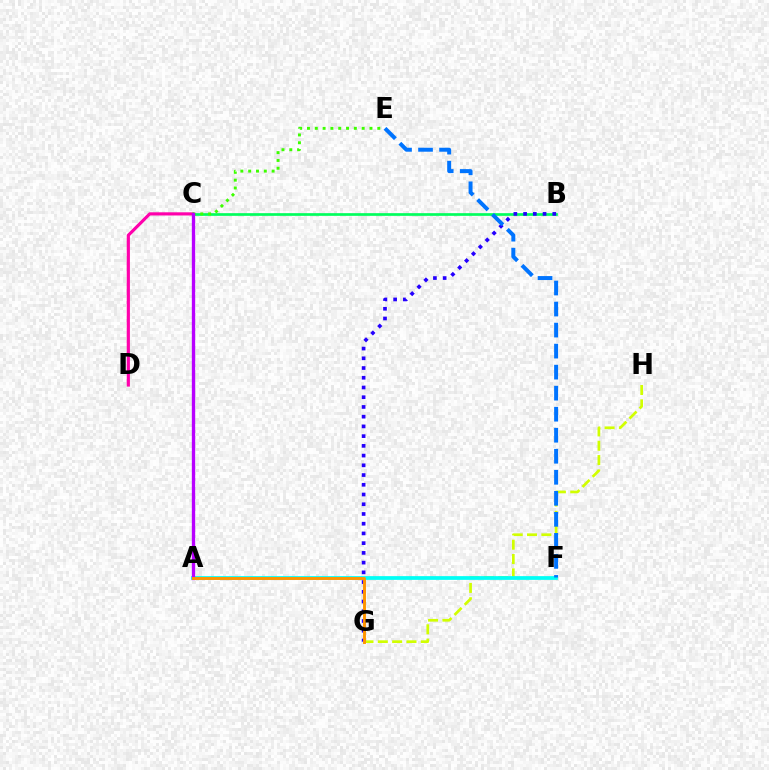{('C', 'D'): [{'color': '#ff00ac', 'line_style': 'solid', 'thickness': 2.28}], ('G', 'H'): [{'color': '#d1ff00', 'line_style': 'dashed', 'thickness': 1.95}], ('B', 'C'): [{'color': '#00ff5c', 'line_style': 'solid', 'thickness': 1.93}], ('C', 'E'): [{'color': '#3dff00', 'line_style': 'dotted', 'thickness': 2.12}], ('A', 'F'): [{'color': '#00fff6', 'line_style': 'solid', 'thickness': 2.69}], ('B', 'G'): [{'color': '#2500ff', 'line_style': 'dotted', 'thickness': 2.64}], ('A', 'C'): [{'color': '#ff0000', 'line_style': 'dashed', 'thickness': 2.12}, {'color': '#b900ff', 'line_style': 'solid', 'thickness': 2.4}], ('E', 'F'): [{'color': '#0074ff', 'line_style': 'dashed', 'thickness': 2.86}], ('A', 'G'): [{'color': '#ff9400', 'line_style': 'solid', 'thickness': 2.1}]}